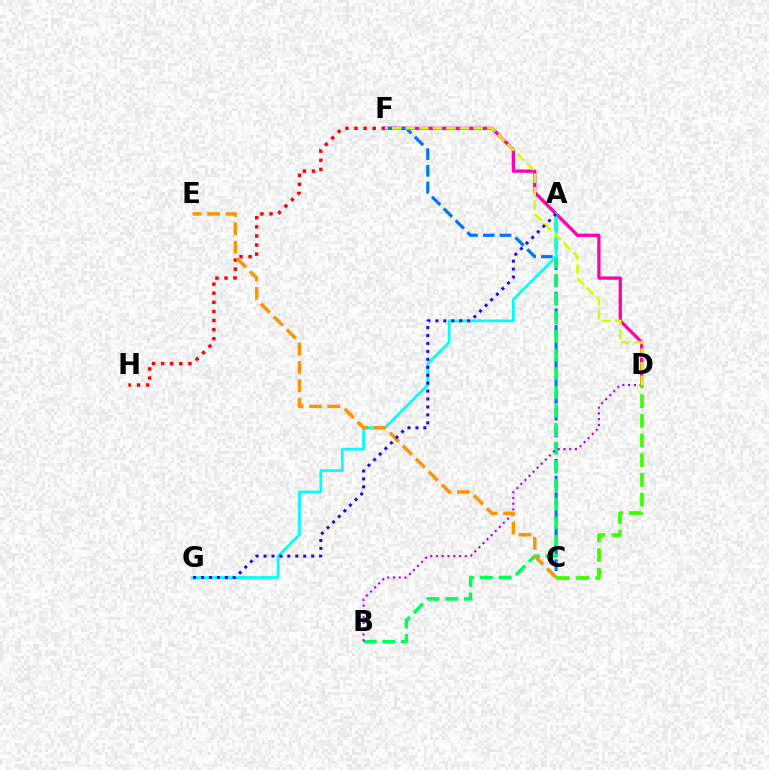{('F', 'H'): [{'color': '#ff0000', 'line_style': 'dotted', 'thickness': 2.47}], ('D', 'F'): [{'color': '#ff00ac', 'line_style': 'solid', 'thickness': 2.35}, {'color': '#d1ff00', 'line_style': 'dashed', 'thickness': 1.84}], ('C', 'F'): [{'color': '#0074ff', 'line_style': 'dashed', 'thickness': 2.27}], ('A', 'B'): [{'color': '#00ff5c', 'line_style': 'dashed', 'thickness': 2.53}], ('A', 'G'): [{'color': '#00fff6', 'line_style': 'solid', 'thickness': 1.96}, {'color': '#2500ff', 'line_style': 'dotted', 'thickness': 2.16}], ('B', 'D'): [{'color': '#b900ff', 'line_style': 'dotted', 'thickness': 1.56}], ('C', 'E'): [{'color': '#ff9400', 'line_style': 'dashed', 'thickness': 2.49}], ('C', 'D'): [{'color': '#3dff00', 'line_style': 'dashed', 'thickness': 2.68}]}